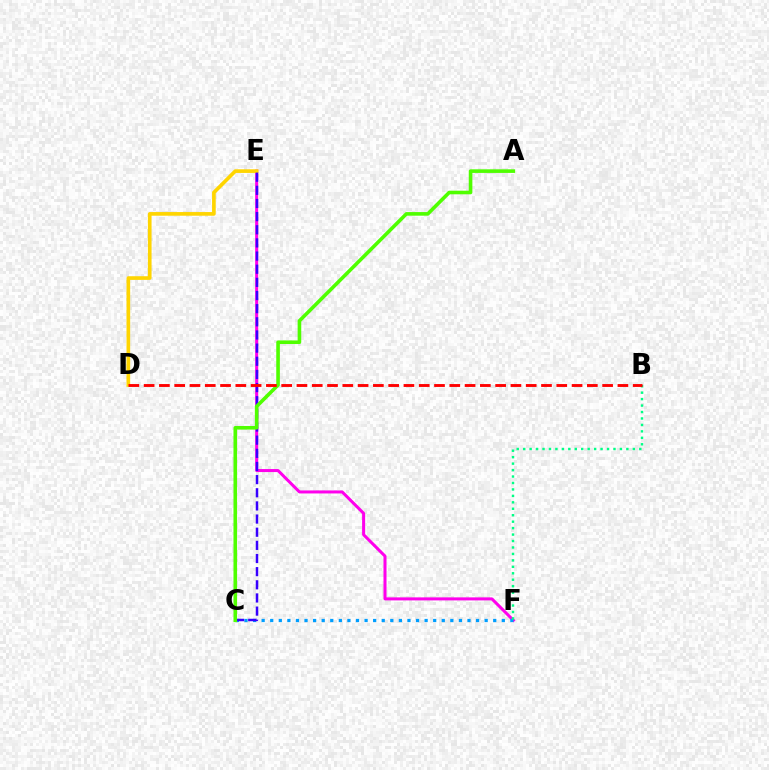{('E', 'F'): [{'color': '#ff00ed', 'line_style': 'solid', 'thickness': 2.17}], ('D', 'E'): [{'color': '#ffd500', 'line_style': 'solid', 'thickness': 2.64}], ('C', 'F'): [{'color': '#009eff', 'line_style': 'dotted', 'thickness': 2.33}], ('C', 'E'): [{'color': '#3700ff', 'line_style': 'dashed', 'thickness': 1.79}], ('B', 'F'): [{'color': '#00ff86', 'line_style': 'dotted', 'thickness': 1.75}], ('A', 'C'): [{'color': '#4fff00', 'line_style': 'solid', 'thickness': 2.6}], ('B', 'D'): [{'color': '#ff0000', 'line_style': 'dashed', 'thickness': 2.08}]}